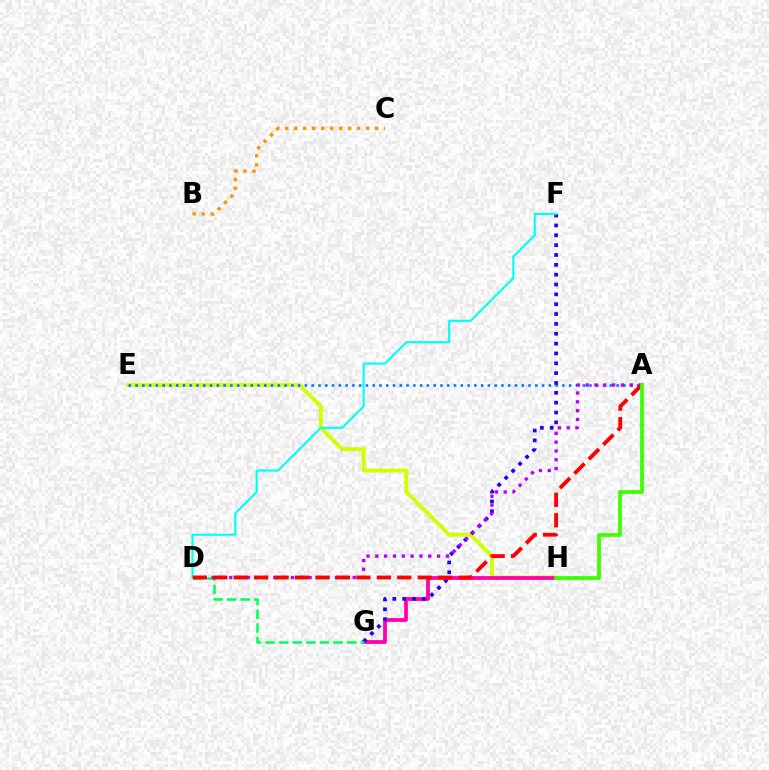{('E', 'H'): [{'color': '#d1ff00', 'line_style': 'solid', 'thickness': 2.81}], ('G', 'H'): [{'color': '#ff00ac', 'line_style': 'solid', 'thickness': 2.71}], ('A', 'E'): [{'color': '#0074ff', 'line_style': 'dotted', 'thickness': 1.84}], ('F', 'G'): [{'color': '#2500ff', 'line_style': 'dotted', 'thickness': 2.68}], ('D', 'G'): [{'color': '#00ff5c', 'line_style': 'dashed', 'thickness': 1.85}], ('A', 'D'): [{'color': '#b900ff', 'line_style': 'dotted', 'thickness': 2.39}, {'color': '#ff0000', 'line_style': 'dashed', 'thickness': 2.78}], ('D', 'F'): [{'color': '#00fff6', 'line_style': 'solid', 'thickness': 1.54}], ('B', 'C'): [{'color': '#ff9400', 'line_style': 'dotted', 'thickness': 2.44}], ('A', 'H'): [{'color': '#3dff00', 'line_style': 'solid', 'thickness': 2.7}]}